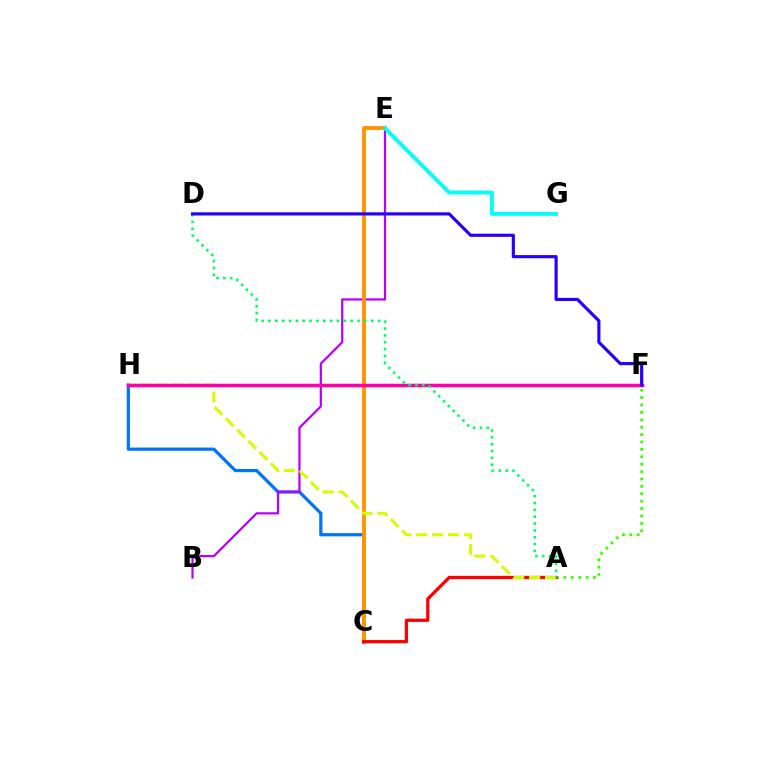{('C', 'H'): [{'color': '#0074ff', 'line_style': 'solid', 'thickness': 2.32}], ('B', 'E'): [{'color': '#b900ff', 'line_style': 'solid', 'thickness': 1.6}], ('A', 'F'): [{'color': '#3dff00', 'line_style': 'dotted', 'thickness': 2.01}], ('C', 'E'): [{'color': '#ff9400', 'line_style': 'solid', 'thickness': 2.8}], ('A', 'C'): [{'color': '#ff0000', 'line_style': 'solid', 'thickness': 2.35}], ('A', 'H'): [{'color': '#d1ff00', 'line_style': 'dashed', 'thickness': 2.16}], ('F', 'H'): [{'color': '#ff00ac', 'line_style': 'solid', 'thickness': 2.52}], ('E', 'G'): [{'color': '#00fff6', 'line_style': 'solid', 'thickness': 2.78}], ('A', 'D'): [{'color': '#00ff5c', 'line_style': 'dotted', 'thickness': 1.86}], ('D', 'F'): [{'color': '#2500ff', 'line_style': 'solid', 'thickness': 2.27}]}